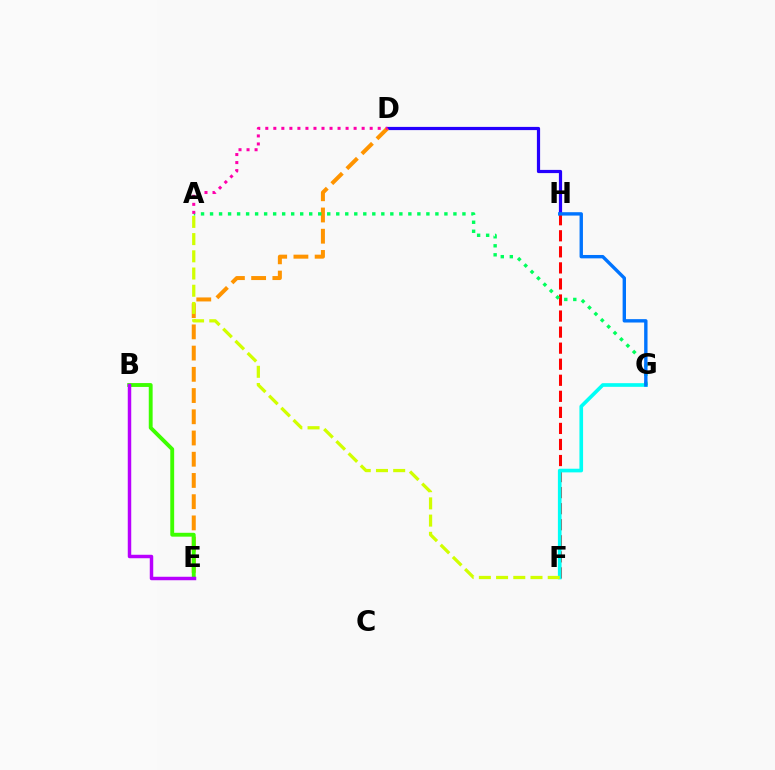{('D', 'H'): [{'color': '#2500ff', 'line_style': 'solid', 'thickness': 2.31}], ('F', 'H'): [{'color': '#ff0000', 'line_style': 'dashed', 'thickness': 2.18}], ('D', 'E'): [{'color': '#ff9400', 'line_style': 'dashed', 'thickness': 2.88}], ('B', 'E'): [{'color': '#3dff00', 'line_style': 'solid', 'thickness': 2.78}, {'color': '#b900ff', 'line_style': 'solid', 'thickness': 2.5}], ('F', 'G'): [{'color': '#00fff6', 'line_style': 'solid', 'thickness': 2.63}], ('A', 'G'): [{'color': '#00ff5c', 'line_style': 'dotted', 'thickness': 2.45}], ('G', 'H'): [{'color': '#0074ff', 'line_style': 'solid', 'thickness': 2.43}], ('A', 'D'): [{'color': '#ff00ac', 'line_style': 'dotted', 'thickness': 2.18}], ('A', 'F'): [{'color': '#d1ff00', 'line_style': 'dashed', 'thickness': 2.34}]}